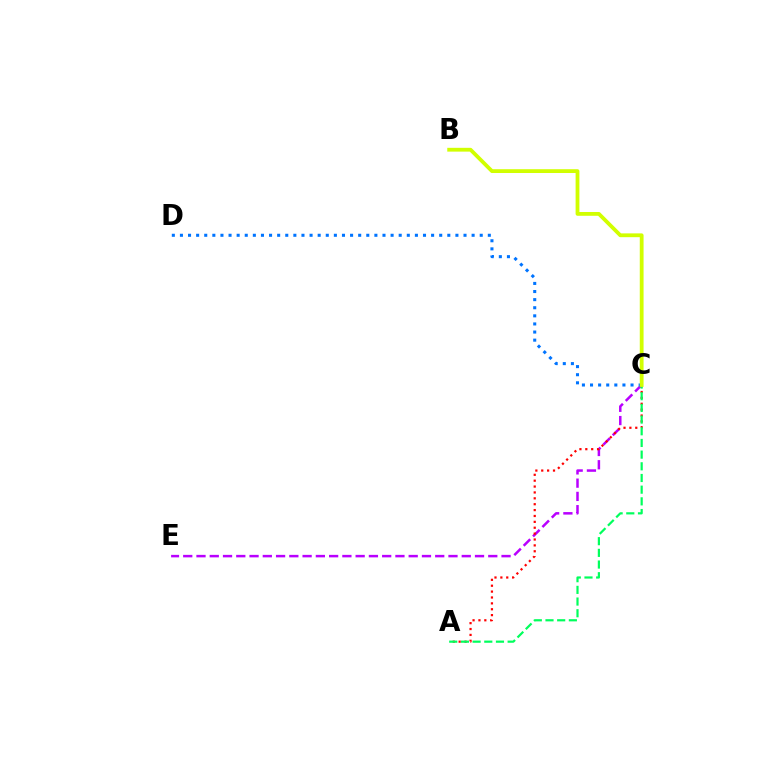{('C', 'E'): [{'color': '#b900ff', 'line_style': 'dashed', 'thickness': 1.8}], ('A', 'C'): [{'color': '#ff0000', 'line_style': 'dotted', 'thickness': 1.6}, {'color': '#00ff5c', 'line_style': 'dashed', 'thickness': 1.59}], ('C', 'D'): [{'color': '#0074ff', 'line_style': 'dotted', 'thickness': 2.2}], ('B', 'C'): [{'color': '#d1ff00', 'line_style': 'solid', 'thickness': 2.74}]}